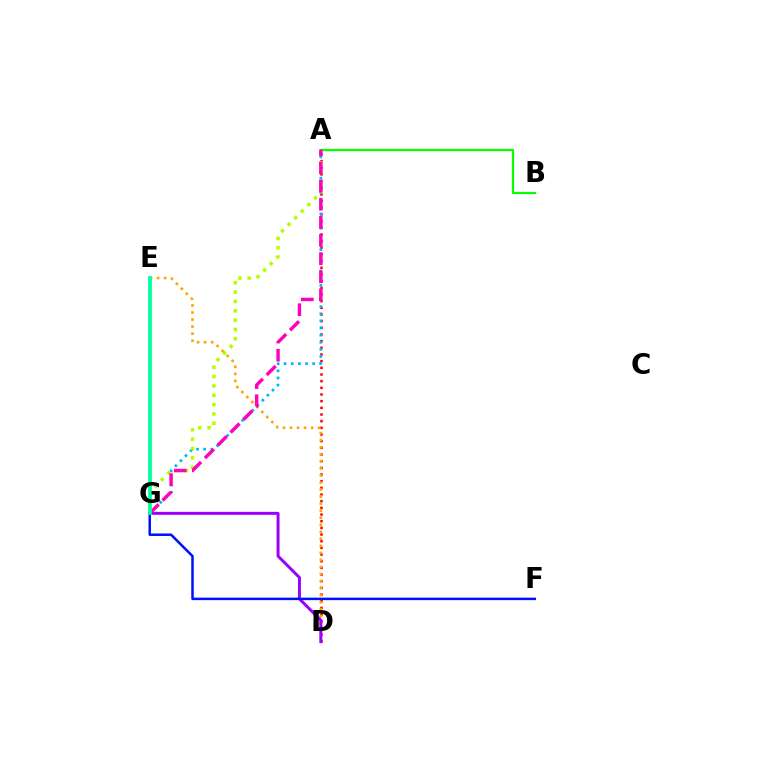{('A', 'D'): [{'color': '#ff0000', 'line_style': 'dotted', 'thickness': 1.81}], ('A', 'B'): [{'color': '#08ff00', 'line_style': 'solid', 'thickness': 1.6}], ('A', 'G'): [{'color': '#00b5ff', 'line_style': 'dotted', 'thickness': 1.94}, {'color': '#b3ff00', 'line_style': 'dotted', 'thickness': 2.54}, {'color': '#ff00bd', 'line_style': 'dashed', 'thickness': 2.46}], ('D', 'E'): [{'color': '#ffa500', 'line_style': 'dotted', 'thickness': 1.91}], ('D', 'G'): [{'color': '#9b00ff', 'line_style': 'solid', 'thickness': 2.13}], ('F', 'G'): [{'color': '#0010ff', 'line_style': 'solid', 'thickness': 1.81}], ('E', 'G'): [{'color': '#00ff9d', 'line_style': 'solid', 'thickness': 2.7}]}